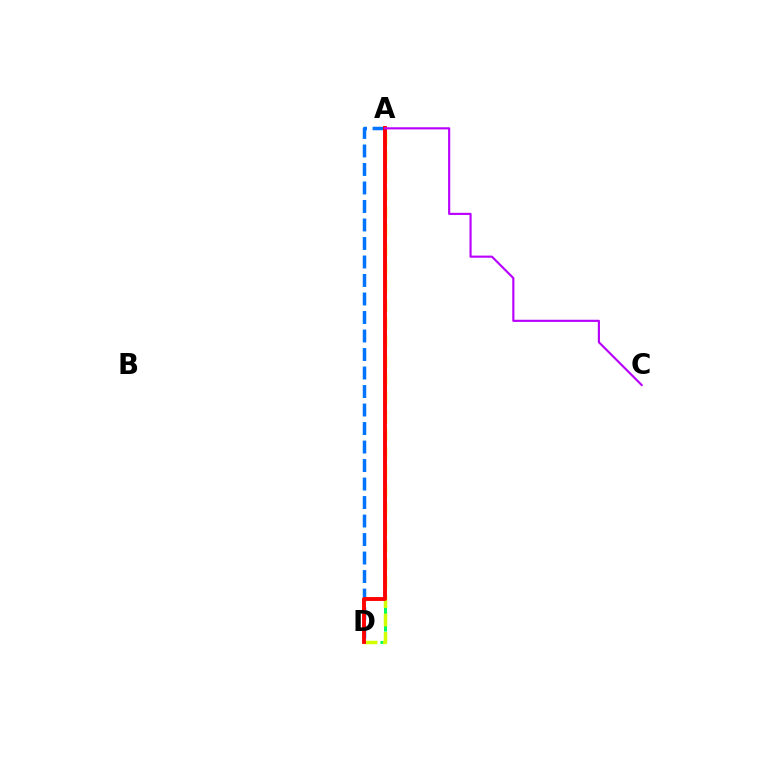{('A', 'D'): [{'color': '#00ff5c', 'line_style': 'dashed', 'thickness': 2.17}, {'color': '#d1ff00', 'line_style': 'dashed', 'thickness': 2.52}, {'color': '#0074ff', 'line_style': 'dashed', 'thickness': 2.51}, {'color': '#ff0000', 'line_style': 'solid', 'thickness': 2.8}], ('A', 'C'): [{'color': '#b900ff', 'line_style': 'solid', 'thickness': 1.55}]}